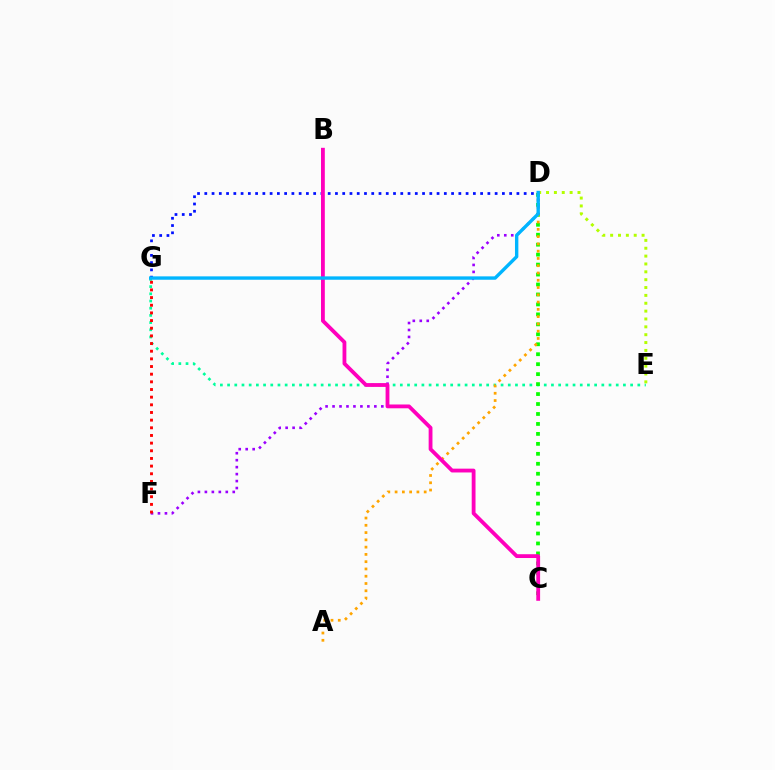{('E', 'G'): [{'color': '#00ff9d', 'line_style': 'dotted', 'thickness': 1.96}], ('C', 'D'): [{'color': '#08ff00', 'line_style': 'dotted', 'thickness': 2.71}], ('D', 'E'): [{'color': '#b3ff00', 'line_style': 'dotted', 'thickness': 2.14}], ('A', 'D'): [{'color': '#ffa500', 'line_style': 'dotted', 'thickness': 1.98}], ('D', 'F'): [{'color': '#9b00ff', 'line_style': 'dotted', 'thickness': 1.89}], ('D', 'G'): [{'color': '#0010ff', 'line_style': 'dotted', 'thickness': 1.97}, {'color': '#00b5ff', 'line_style': 'solid', 'thickness': 2.43}], ('F', 'G'): [{'color': '#ff0000', 'line_style': 'dotted', 'thickness': 2.08}], ('B', 'C'): [{'color': '#ff00bd', 'line_style': 'solid', 'thickness': 2.74}]}